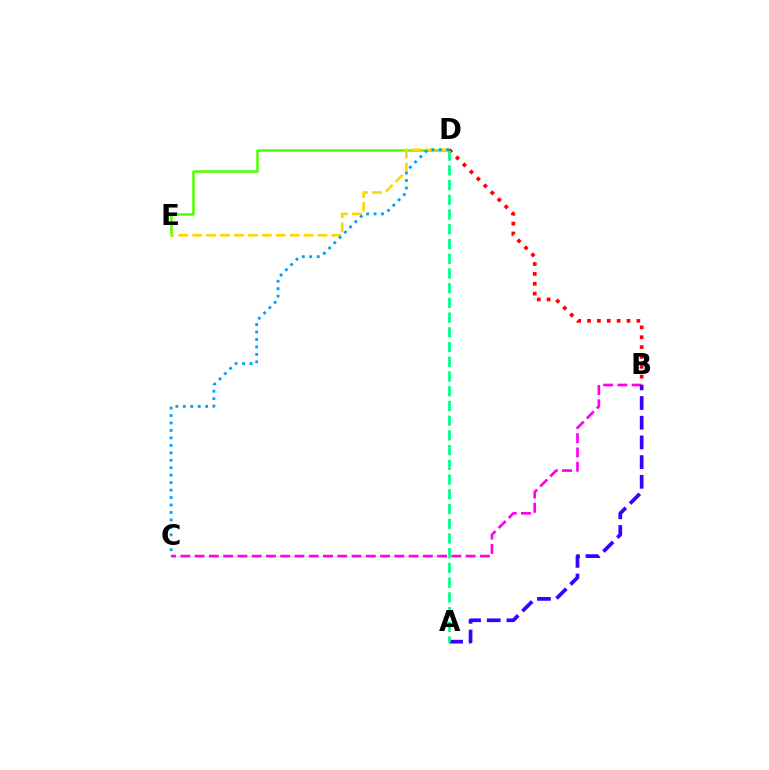{('D', 'E'): [{'color': '#4fff00', 'line_style': 'solid', 'thickness': 1.82}, {'color': '#ffd500', 'line_style': 'dashed', 'thickness': 1.89}], ('B', 'C'): [{'color': '#ff00ed', 'line_style': 'dashed', 'thickness': 1.94}], ('A', 'B'): [{'color': '#3700ff', 'line_style': 'dashed', 'thickness': 2.68}], ('C', 'D'): [{'color': '#009eff', 'line_style': 'dotted', 'thickness': 2.03}], ('B', 'D'): [{'color': '#ff0000', 'line_style': 'dotted', 'thickness': 2.68}], ('A', 'D'): [{'color': '#00ff86', 'line_style': 'dashed', 'thickness': 2.0}]}